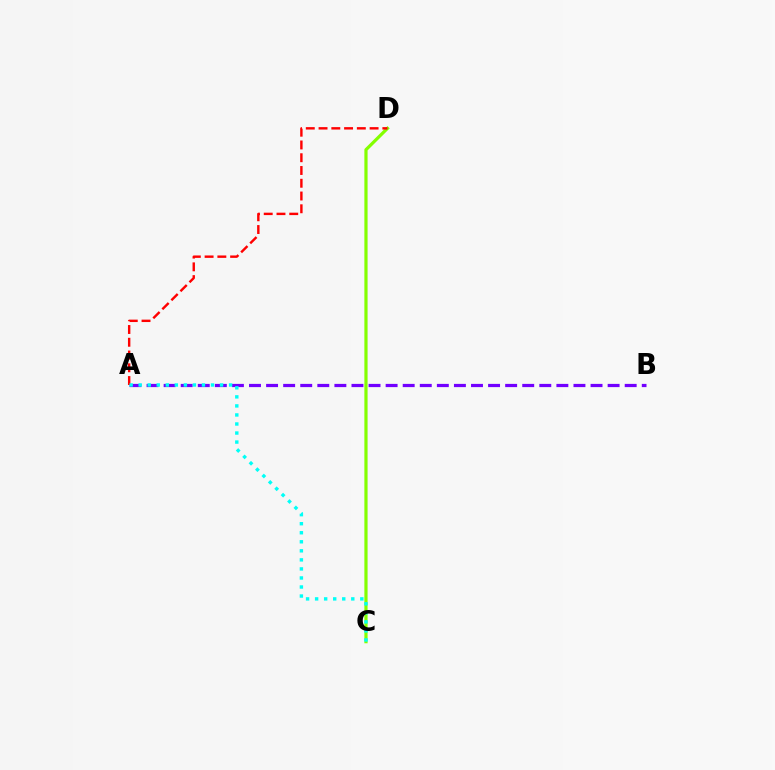{('C', 'D'): [{'color': '#84ff00', 'line_style': 'solid', 'thickness': 2.31}], ('A', 'B'): [{'color': '#7200ff', 'line_style': 'dashed', 'thickness': 2.32}], ('A', 'D'): [{'color': '#ff0000', 'line_style': 'dashed', 'thickness': 1.73}], ('A', 'C'): [{'color': '#00fff6', 'line_style': 'dotted', 'thickness': 2.46}]}